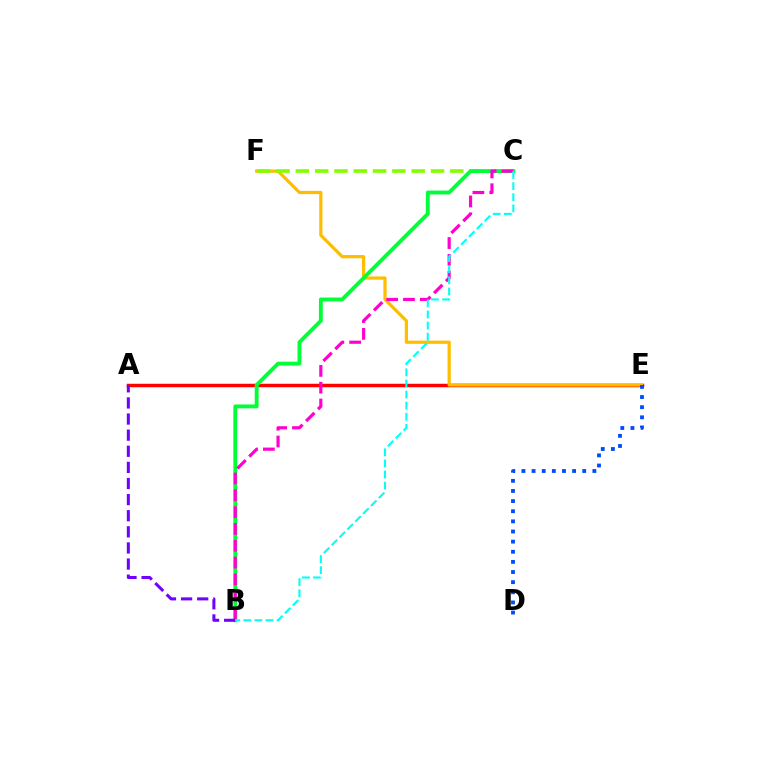{('A', 'E'): [{'color': '#ff0000', 'line_style': 'solid', 'thickness': 2.51}], ('E', 'F'): [{'color': '#ffbd00', 'line_style': 'solid', 'thickness': 2.32}], ('C', 'F'): [{'color': '#84ff00', 'line_style': 'dashed', 'thickness': 2.62}], ('B', 'C'): [{'color': '#00ff39', 'line_style': 'solid', 'thickness': 2.78}, {'color': '#ff00cf', 'line_style': 'dashed', 'thickness': 2.28}, {'color': '#00fff6', 'line_style': 'dashed', 'thickness': 1.51}], ('A', 'B'): [{'color': '#7200ff', 'line_style': 'dashed', 'thickness': 2.19}], ('D', 'E'): [{'color': '#004bff', 'line_style': 'dotted', 'thickness': 2.75}]}